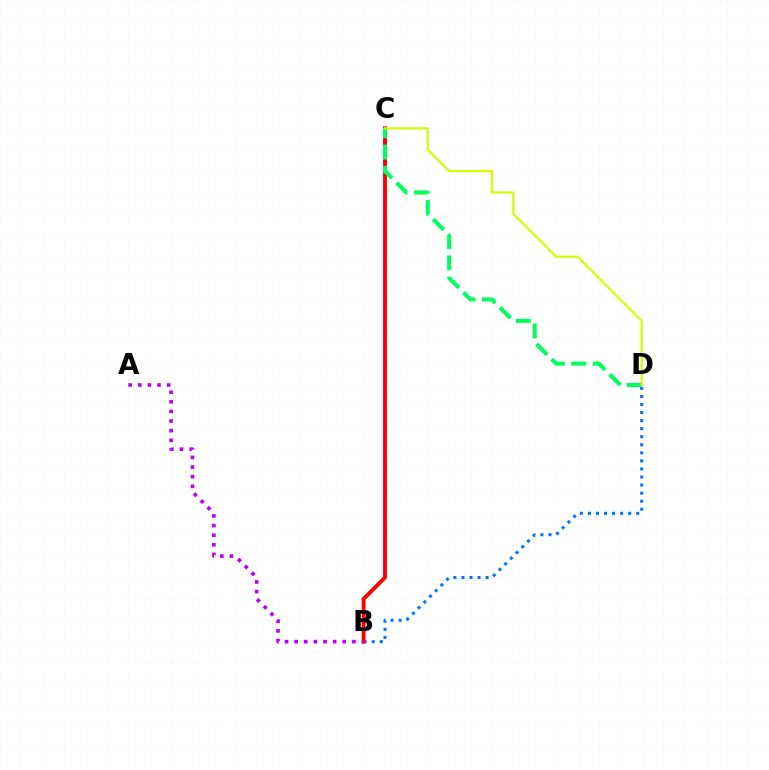{('B', 'D'): [{'color': '#0074ff', 'line_style': 'dotted', 'thickness': 2.19}], ('B', 'C'): [{'color': '#ff0000', 'line_style': 'solid', 'thickness': 2.81}], ('A', 'B'): [{'color': '#b900ff', 'line_style': 'dotted', 'thickness': 2.62}], ('C', 'D'): [{'color': '#00ff5c', 'line_style': 'dashed', 'thickness': 2.91}, {'color': '#d1ff00', 'line_style': 'solid', 'thickness': 1.57}]}